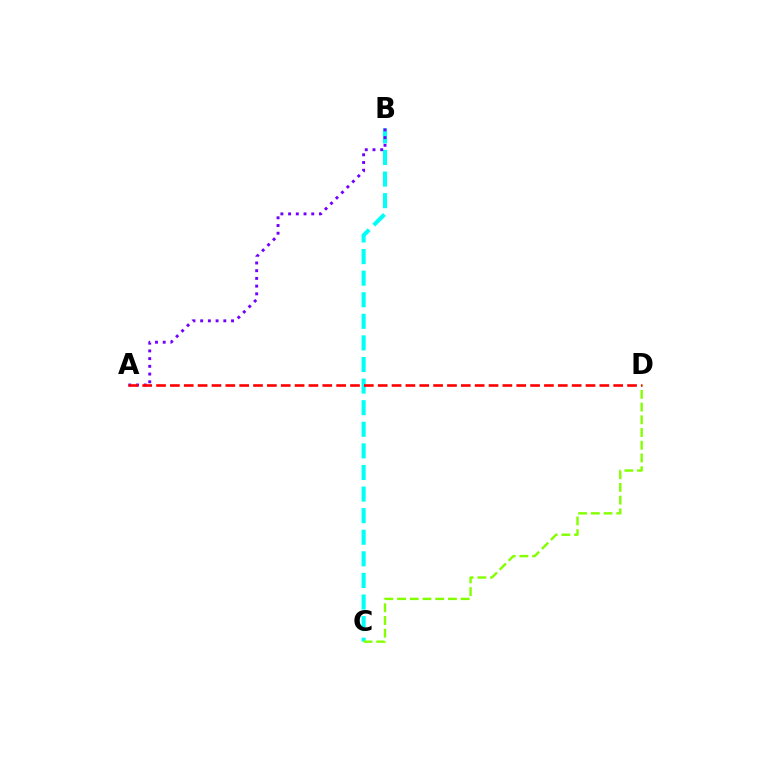{('B', 'C'): [{'color': '#00fff6', 'line_style': 'dashed', 'thickness': 2.93}], ('C', 'D'): [{'color': '#84ff00', 'line_style': 'dashed', 'thickness': 1.73}], ('A', 'B'): [{'color': '#7200ff', 'line_style': 'dotted', 'thickness': 2.1}], ('A', 'D'): [{'color': '#ff0000', 'line_style': 'dashed', 'thickness': 1.88}]}